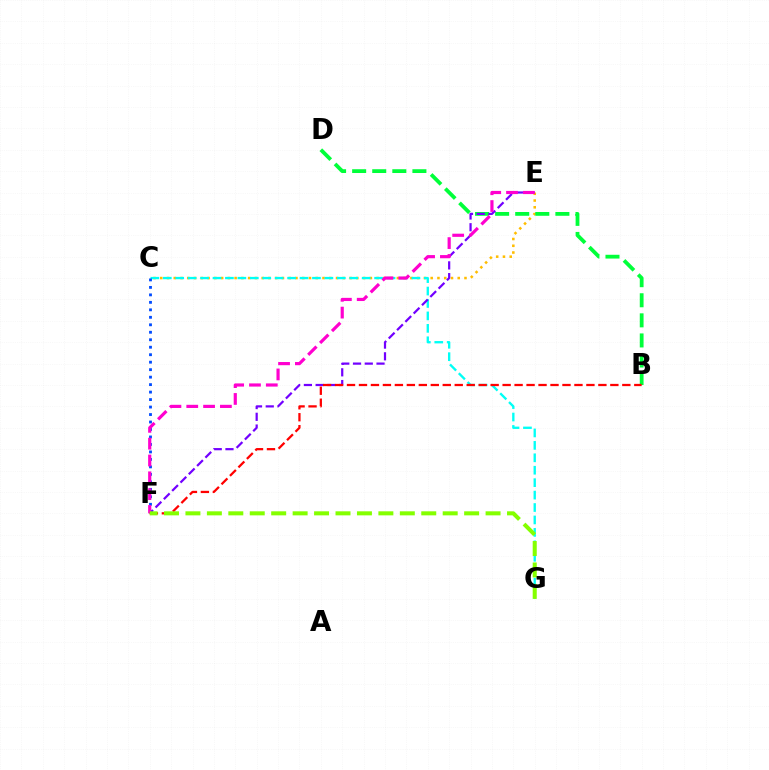{('C', 'E'): [{'color': '#ffbd00', 'line_style': 'dotted', 'thickness': 1.84}], ('B', 'D'): [{'color': '#00ff39', 'line_style': 'dashed', 'thickness': 2.73}], ('C', 'G'): [{'color': '#00fff6', 'line_style': 'dashed', 'thickness': 1.69}], ('E', 'F'): [{'color': '#7200ff', 'line_style': 'dashed', 'thickness': 1.6}, {'color': '#ff00cf', 'line_style': 'dashed', 'thickness': 2.29}], ('C', 'F'): [{'color': '#004bff', 'line_style': 'dotted', 'thickness': 2.03}], ('B', 'F'): [{'color': '#ff0000', 'line_style': 'dashed', 'thickness': 1.63}], ('F', 'G'): [{'color': '#84ff00', 'line_style': 'dashed', 'thickness': 2.91}]}